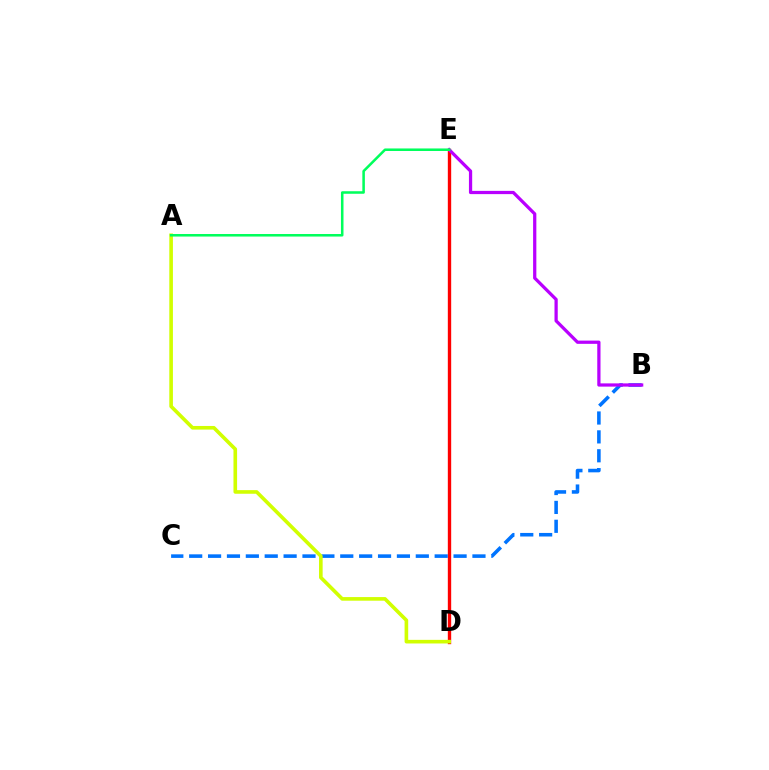{('D', 'E'): [{'color': '#ff0000', 'line_style': 'solid', 'thickness': 2.42}], ('B', 'C'): [{'color': '#0074ff', 'line_style': 'dashed', 'thickness': 2.57}], ('B', 'E'): [{'color': '#b900ff', 'line_style': 'solid', 'thickness': 2.34}], ('A', 'D'): [{'color': '#d1ff00', 'line_style': 'solid', 'thickness': 2.61}], ('A', 'E'): [{'color': '#00ff5c', 'line_style': 'solid', 'thickness': 1.83}]}